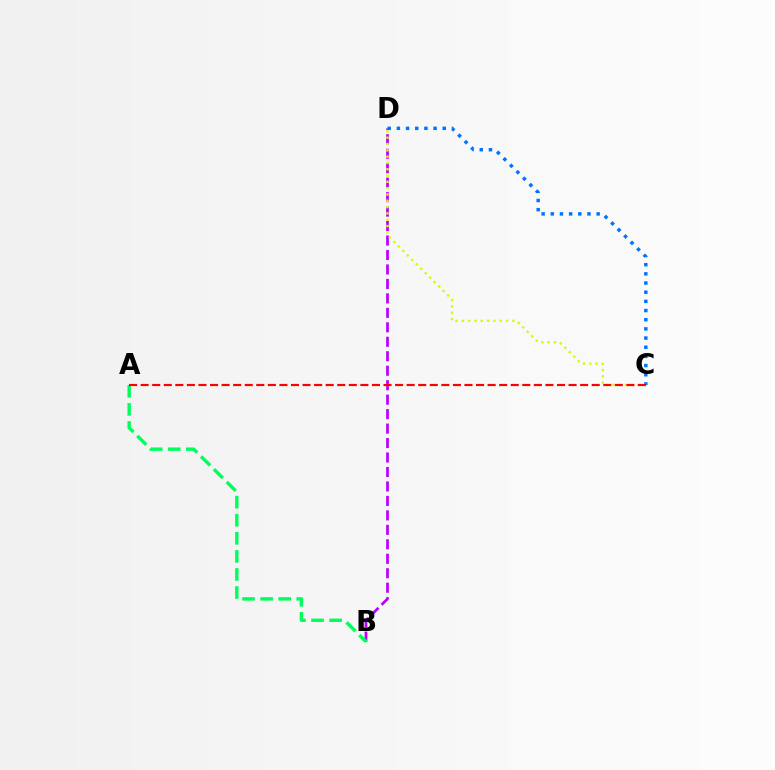{('B', 'D'): [{'color': '#b900ff', 'line_style': 'dashed', 'thickness': 1.97}], ('C', 'D'): [{'color': '#0074ff', 'line_style': 'dotted', 'thickness': 2.49}, {'color': '#d1ff00', 'line_style': 'dotted', 'thickness': 1.71}], ('A', 'B'): [{'color': '#00ff5c', 'line_style': 'dashed', 'thickness': 2.46}], ('A', 'C'): [{'color': '#ff0000', 'line_style': 'dashed', 'thickness': 1.57}]}